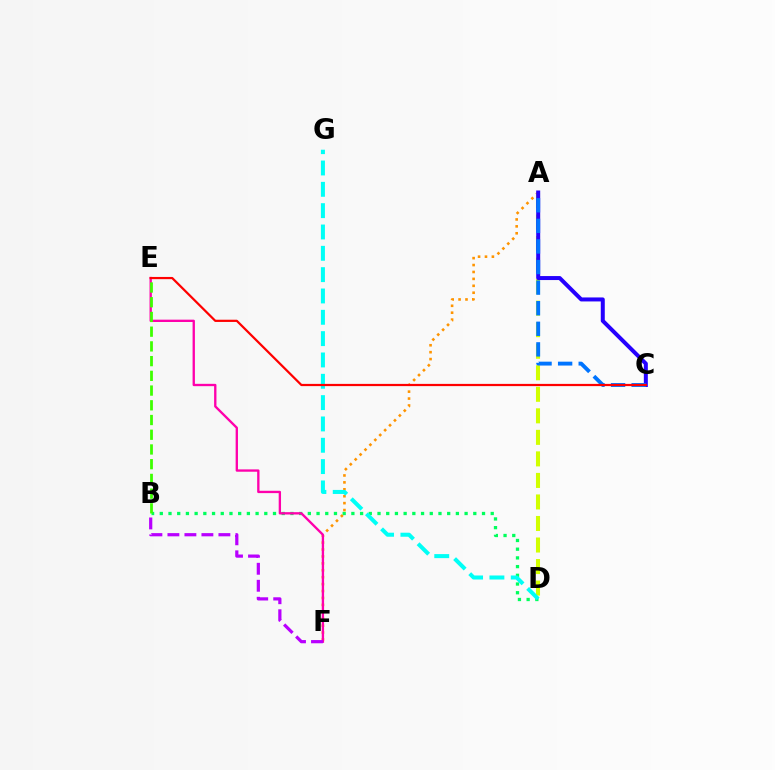{('A', 'D'): [{'color': '#d1ff00', 'line_style': 'dashed', 'thickness': 2.93}], ('B', 'D'): [{'color': '#00ff5c', 'line_style': 'dotted', 'thickness': 2.37}], ('A', 'F'): [{'color': '#ff9400', 'line_style': 'dotted', 'thickness': 1.88}], ('D', 'G'): [{'color': '#00fff6', 'line_style': 'dashed', 'thickness': 2.9}], ('A', 'C'): [{'color': '#2500ff', 'line_style': 'solid', 'thickness': 2.88}, {'color': '#0074ff', 'line_style': 'dashed', 'thickness': 2.8}], ('E', 'F'): [{'color': '#ff00ac', 'line_style': 'solid', 'thickness': 1.68}], ('B', 'E'): [{'color': '#3dff00', 'line_style': 'dashed', 'thickness': 2.0}], ('C', 'E'): [{'color': '#ff0000', 'line_style': 'solid', 'thickness': 1.6}], ('B', 'F'): [{'color': '#b900ff', 'line_style': 'dashed', 'thickness': 2.31}]}